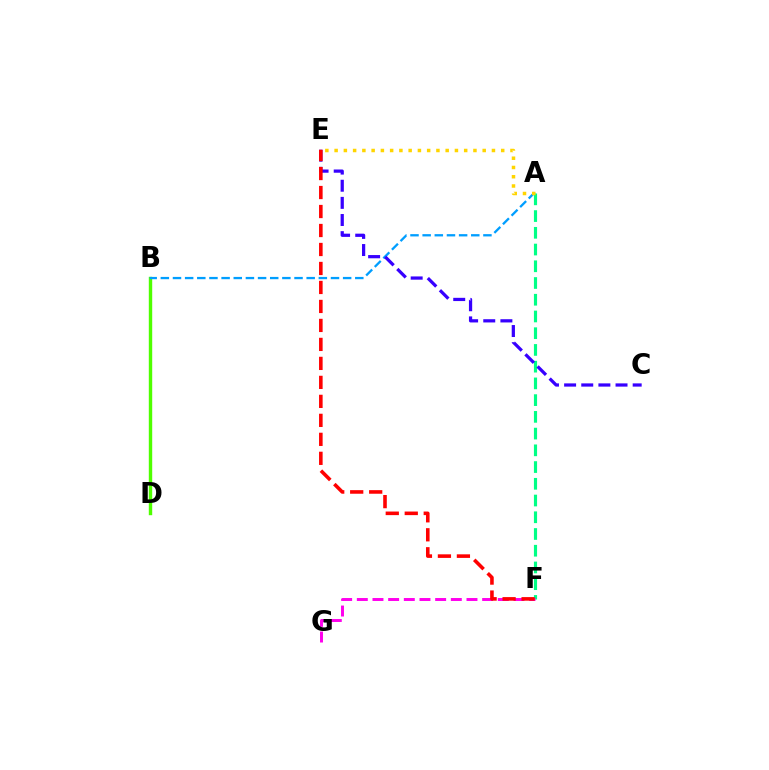{('B', 'D'): [{'color': '#4fff00', 'line_style': 'solid', 'thickness': 2.45}], ('A', 'F'): [{'color': '#00ff86', 'line_style': 'dashed', 'thickness': 2.27}], ('A', 'B'): [{'color': '#009eff', 'line_style': 'dashed', 'thickness': 1.65}], ('A', 'E'): [{'color': '#ffd500', 'line_style': 'dotted', 'thickness': 2.51}], ('F', 'G'): [{'color': '#ff00ed', 'line_style': 'dashed', 'thickness': 2.13}], ('C', 'E'): [{'color': '#3700ff', 'line_style': 'dashed', 'thickness': 2.33}], ('E', 'F'): [{'color': '#ff0000', 'line_style': 'dashed', 'thickness': 2.58}]}